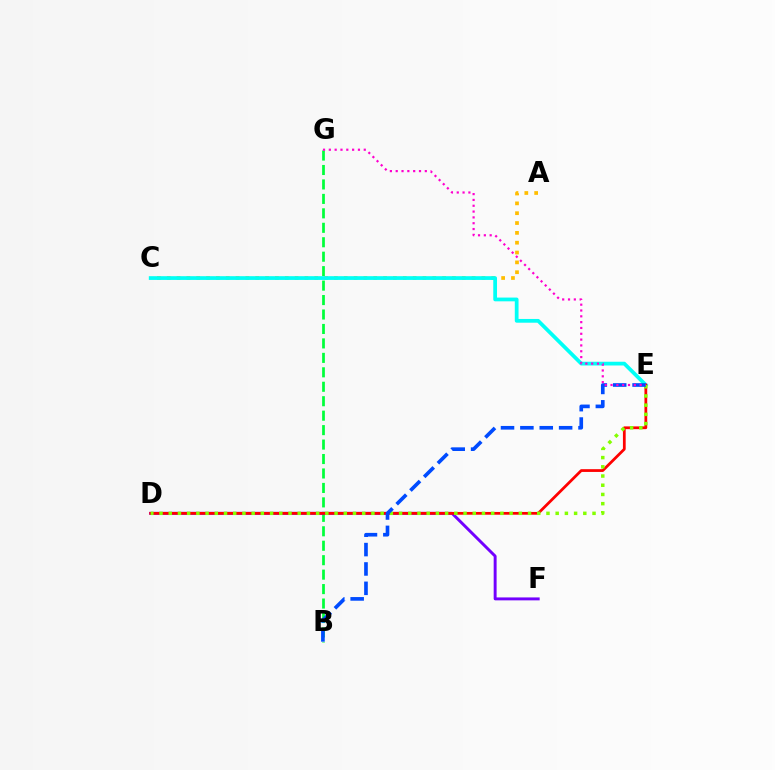{('B', 'G'): [{'color': '#00ff39', 'line_style': 'dashed', 'thickness': 1.96}], ('A', 'C'): [{'color': '#ffbd00', 'line_style': 'dotted', 'thickness': 2.67}], ('D', 'F'): [{'color': '#7200ff', 'line_style': 'solid', 'thickness': 2.11}], ('C', 'E'): [{'color': '#00fff6', 'line_style': 'solid', 'thickness': 2.7}], ('D', 'E'): [{'color': '#ff0000', 'line_style': 'solid', 'thickness': 1.99}, {'color': '#84ff00', 'line_style': 'dotted', 'thickness': 2.5}], ('B', 'E'): [{'color': '#004bff', 'line_style': 'dashed', 'thickness': 2.63}], ('E', 'G'): [{'color': '#ff00cf', 'line_style': 'dotted', 'thickness': 1.58}]}